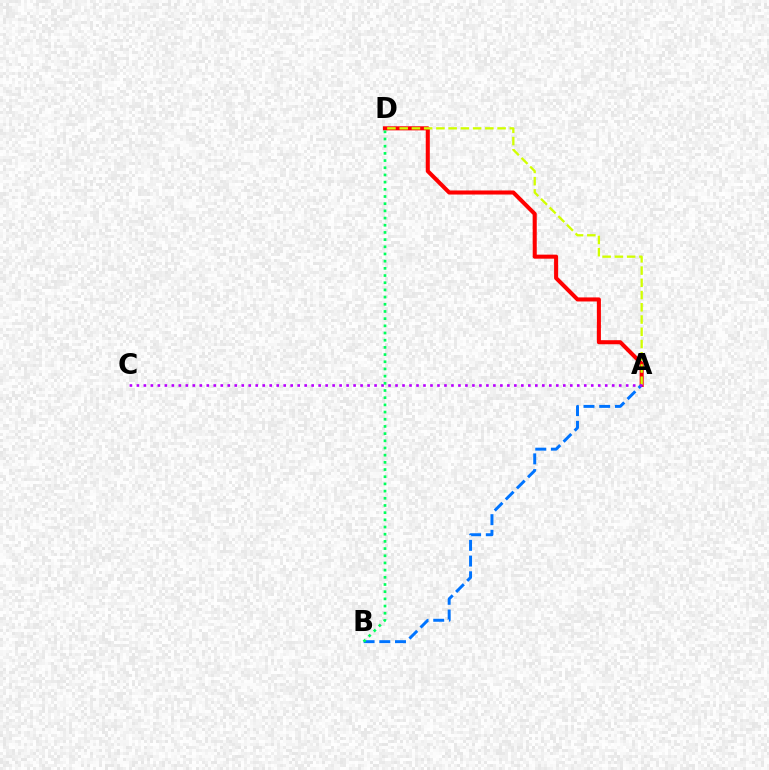{('A', 'D'): [{'color': '#ff0000', 'line_style': 'solid', 'thickness': 2.92}, {'color': '#d1ff00', 'line_style': 'dashed', 'thickness': 1.66}], ('A', 'B'): [{'color': '#0074ff', 'line_style': 'dashed', 'thickness': 2.13}], ('A', 'C'): [{'color': '#b900ff', 'line_style': 'dotted', 'thickness': 1.9}], ('B', 'D'): [{'color': '#00ff5c', 'line_style': 'dotted', 'thickness': 1.95}]}